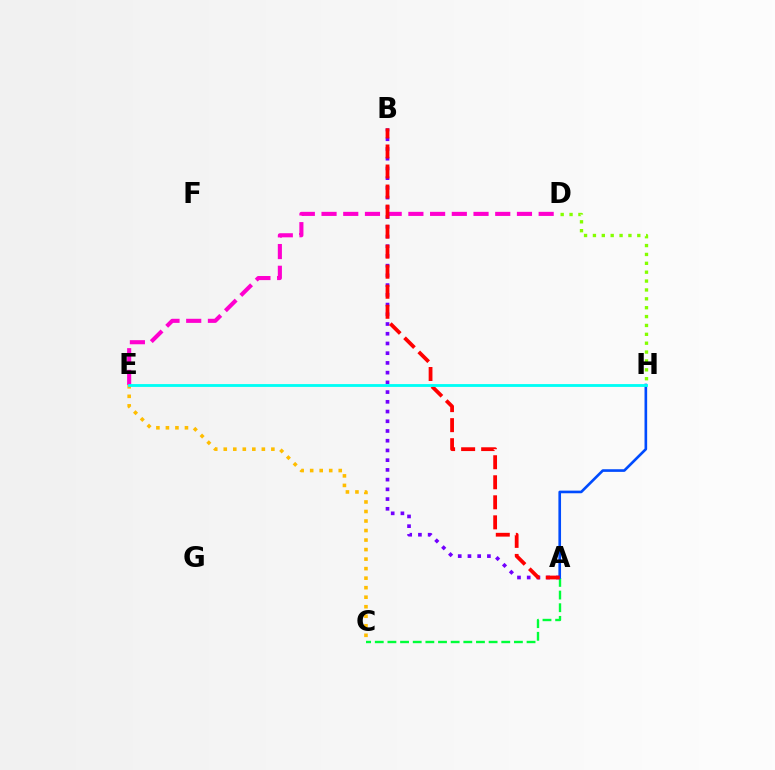{('D', 'E'): [{'color': '#ff00cf', 'line_style': 'dashed', 'thickness': 2.95}], ('C', 'E'): [{'color': '#ffbd00', 'line_style': 'dotted', 'thickness': 2.59}], ('A', 'C'): [{'color': '#00ff39', 'line_style': 'dashed', 'thickness': 1.72}], ('A', 'H'): [{'color': '#004bff', 'line_style': 'solid', 'thickness': 1.9}], ('A', 'B'): [{'color': '#7200ff', 'line_style': 'dotted', 'thickness': 2.64}, {'color': '#ff0000', 'line_style': 'dashed', 'thickness': 2.72}], ('D', 'H'): [{'color': '#84ff00', 'line_style': 'dotted', 'thickness': 2.41}], ('E', 'H'): [{'color': '#00fff6', 'line_style': 'solid', 'thickness': 2.04}]}